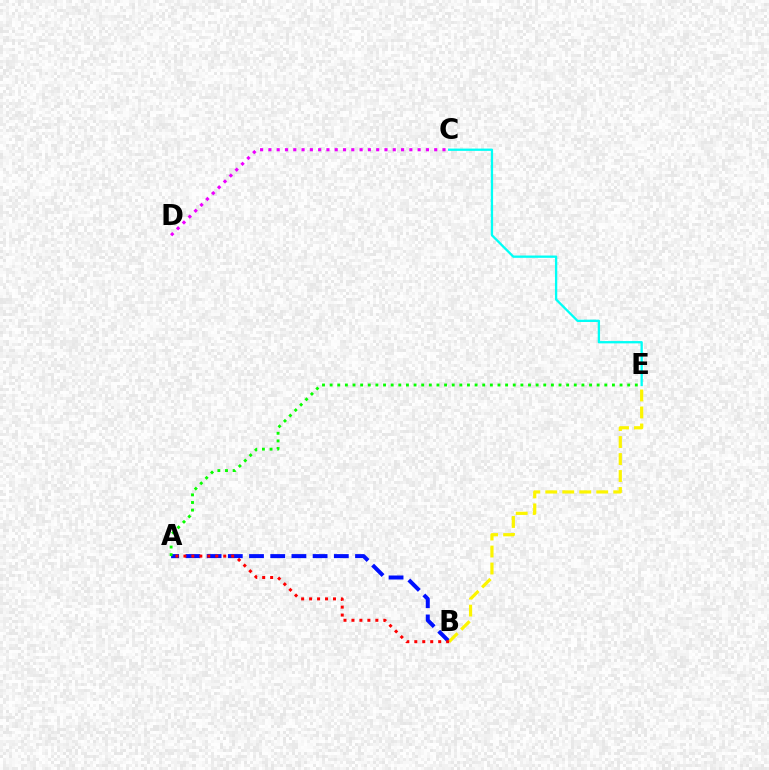{('A', 'B'): [{'color': '#0010ff', 'line_style': 'dashed', 'thickness': 2.88}, {'color': '#ff0000', 'line_style': 'dotted', 'thickness': 2.16}], ('B', 'E'): [{'color': '#fcf500', 'line_style': 'dashed', 'thickness': 2.31}], ('C', 'D'): [{'color': '#ee00ff', 'line_style': 'dotted', 'thickness': 2.25}], ('A', 'E'): [{'color': '#08ff00', 'line_style': 'dotted', 'thickness': 2.07}], ('C', 'E'): [{'color': '#00fff6', 'line_style': 'solid', 'thickness': 1.66}]}